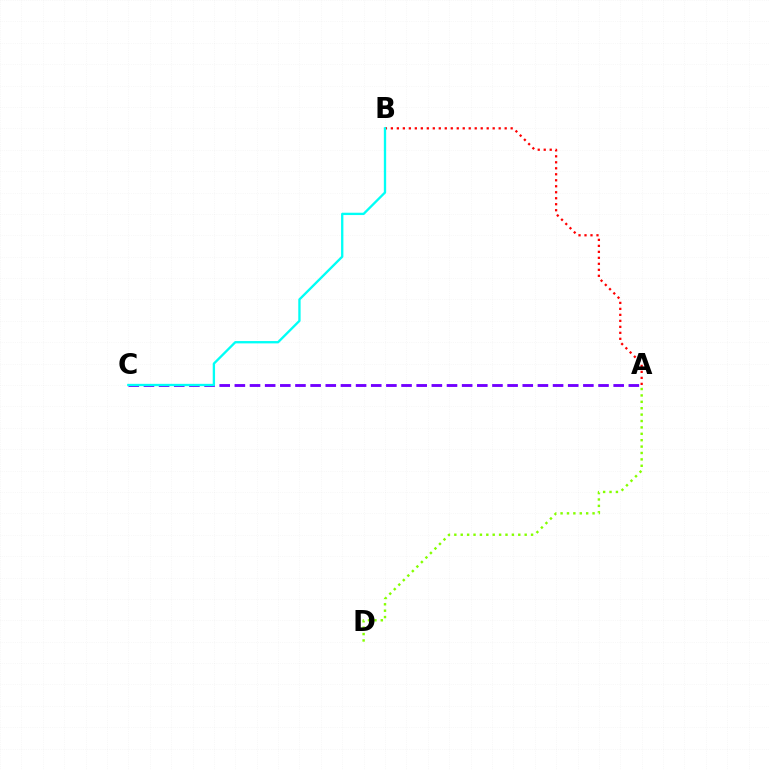{('A', 'D'): [{'color': '#84ff00', 'line_style': 'dotted', 'thickness': 1.74}], ('A', 'C'): [{'color': '#7200ff', 'line_style': 'dashed', 'thickness': 2.06}], ('A', 'B'): [{'color': '#ff0000', 'line_style': 'dotted', 'thickness': 1.63}], ('B', 'C'): [{'color': '#00fff6', 'line_style': 'solid', 'thickness': 1.68}]}